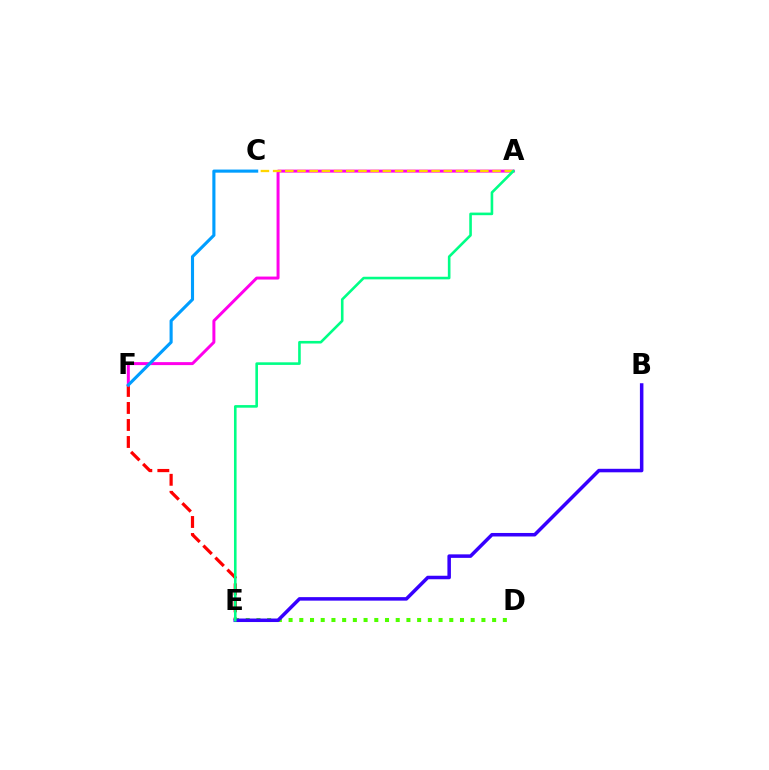{('E', 'F'): [{'color': '#ff0000', 'line_style': 'dashed', 'thickness': 2.31}], ('A', 'F'): [{'color': '#ff00ed', 'line_style': 'solid', 'thickness': 2.15}], ('C', 'F'): [{'color': '#009eff', 'line_style': 'solid', 'thickness': 2.24}], ('D', 'E'): [{'color': '#4fff00', 'line_style': 'dotted', 'thickness': 2.91}], ('B', 'E'): [{'color': '#3700ff', 'line_style': 'solid', 'thickness': 2.53}], ('A', 'C'): [{'color': '#ffd500', 'line_style': 'dashed', 'thickness': 1.66}], ('A', 'E'): [{'color': '#00ff86', 'line_style': 'solid', 'thickness': 1.88}]}